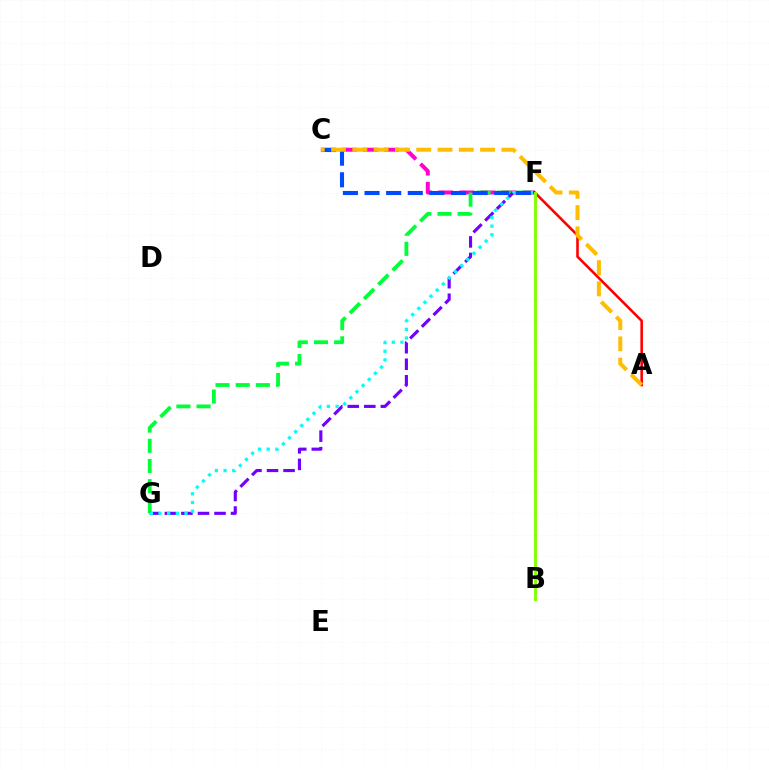{('C', 'F'): [{'color': '#ff00cf', 'line_style': 'dashed', 'thickness': 2.87}, {'color': '#004bff', 'line_style': 'dashed', 'thickness': 2.94}], ('F', 'G'): [{'color': '#00ff39', 'line_style': 'dashed', 'thickness': 2.74}, {'color': '#7200ff', 'line_style': 'dashed', 'thickness': 2.25}, {'color': '#00fff6', 'line_style': 'dotted', 'thickness': 2.35}], ('A', 'F'): [{'color': '#ff0000', 'line_style': 'solid', 'thickness': 1.86}], ('A', 'C'): [{'color': '#ffbd00', 'line_style': 'dashed', 'thickness': 2.89}], ('B', 'F'): [{'color': '#84ff00', 'line_style': 'solid', 'thickness': 2.08}]}